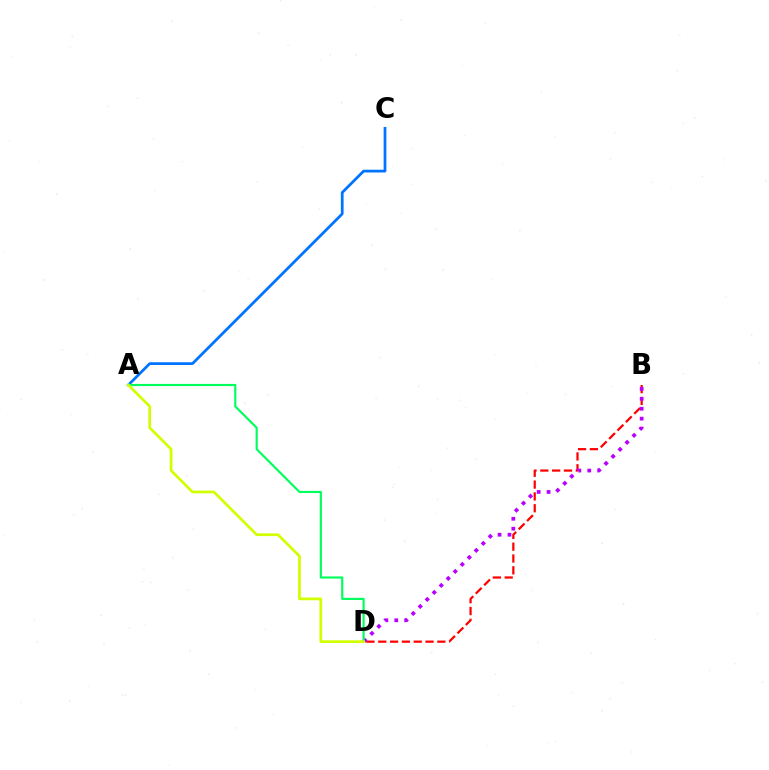{('A', 'C'): [{'color': '#0074ff', 'line_style': 'solid', 'thickness': 1.98}], ('B', 'D'): [{'color': '#ff0000', 'line_style': 'dashed', 'thickness': 1.61}, {'color': '#b900ff', 'line_style': 'dotted', 'thickness': 2.69}], ('A', 'D'): [{'color': '#00ff5c', 'line_style': 'solid', 'thickness': 1.55}, {'color': '#d1ff00', 'line_style': 'solid', 'thickness': 1.96}]}